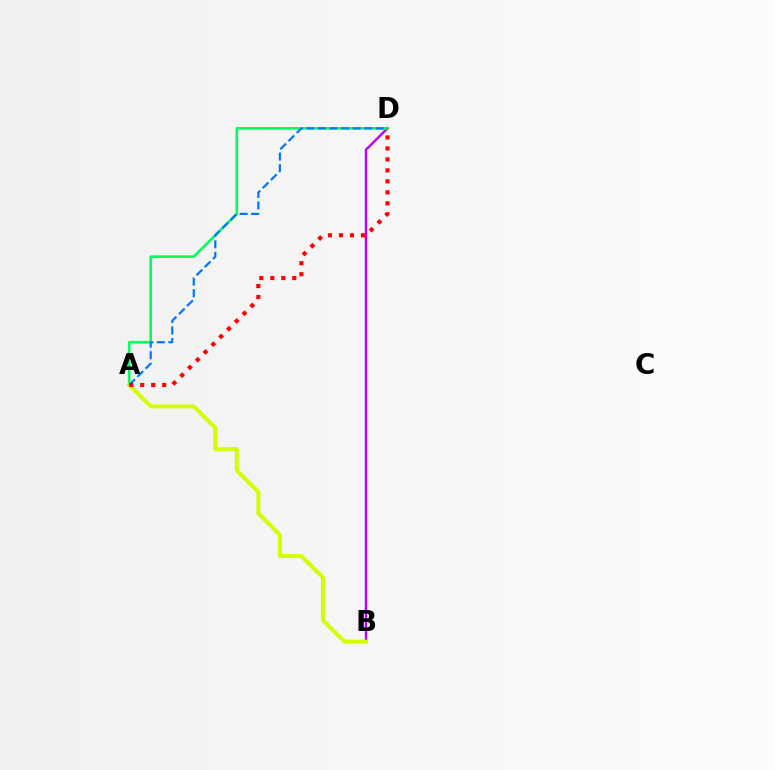{('B', 'D'): [{'color': '#b900ff', 'line_style': 'solid', 'thickness': 1.71}], ('A', 'D'): [{'color': '#00ff5c', 'line_style': 'solid', 'thickness': 1.87}, {'color': '#0074ff', 'line_style': 'dashed', 'thickness': 1.57}, {'color': '#ff0000', 'line_style': 'dotted', 'thickness': 2.98}], ('A', 'B'): [{'color': '#d1ff00', 'line_style': 'solid', 'thickness': 2.86}]}